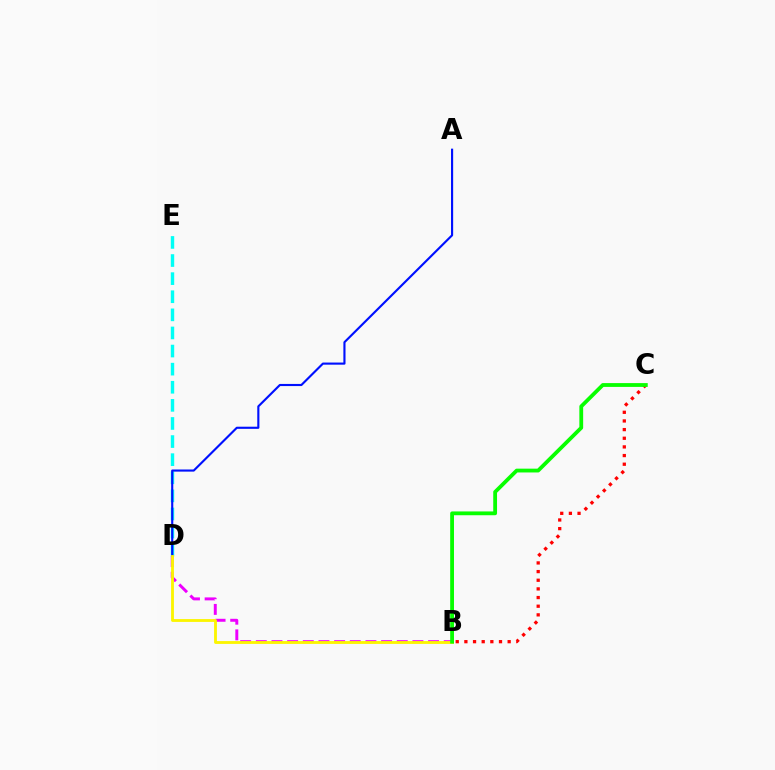{('B', 'D'): [{'color': '#ee00ff', 'line_style': 'dashed', 'thickness': 2.13}, {'color': '#fcf500', 'line_style': 'solid', 'thickness': 2.04}], ('B', 'C'): [{'color': '#ff0000', 'line_style': 'dotted', 'thickness': 2.35}, {'color': '#08ff00', 'line_style': 'solid', 'thickness': 2.74}], ('D', 'E'): [{'color': '#00fff6', 'line_style': 'dashed', 'thickness': 2.46}], ('A', 'D'): [{'color': '#0010ff', 'line_style': 'solid', 'thickness': 1.53}]}